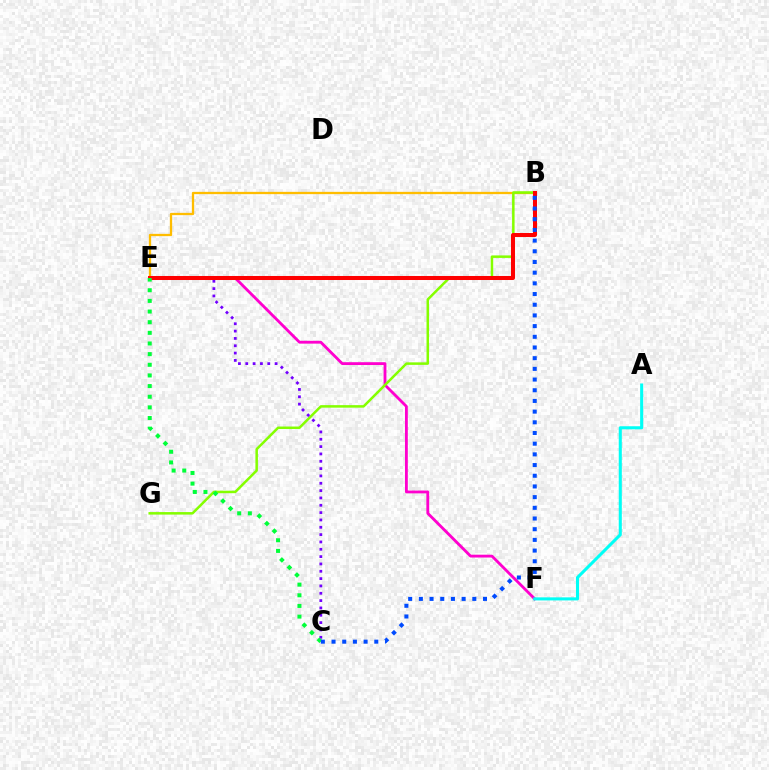{('E', 'F'): [{'color': '#ff00cf', 'line_style': 'solid', 'thickness': 2.03}], ('A', 'F'): [{'color': '#00fff6', 'line_style': 'solid', 'thickness': 2.2}], ('B', 'E'): [{'color': '#ffbd00', 'line_style': 'solid', 'thickness': 1.65}, {'color': '#ff0000', 'line_style': 'solid', 'thickness': 2.89}], ('B', 'G'): [{'color': '#84ff00', 'line_style': 'solid', 'thickness': 1.81}], ('C', 'E'): [{'color': '#7200ff', 'line_style': 'dotted', 'thickness': 1.99}, {'color': '#00ff39', 'line_style': 'dotted', 'thickness': 2.89}], ('B', 'C'): [{'color': '#004bff', 'line_style': 'dotted', 'thickness': 2.9}]}